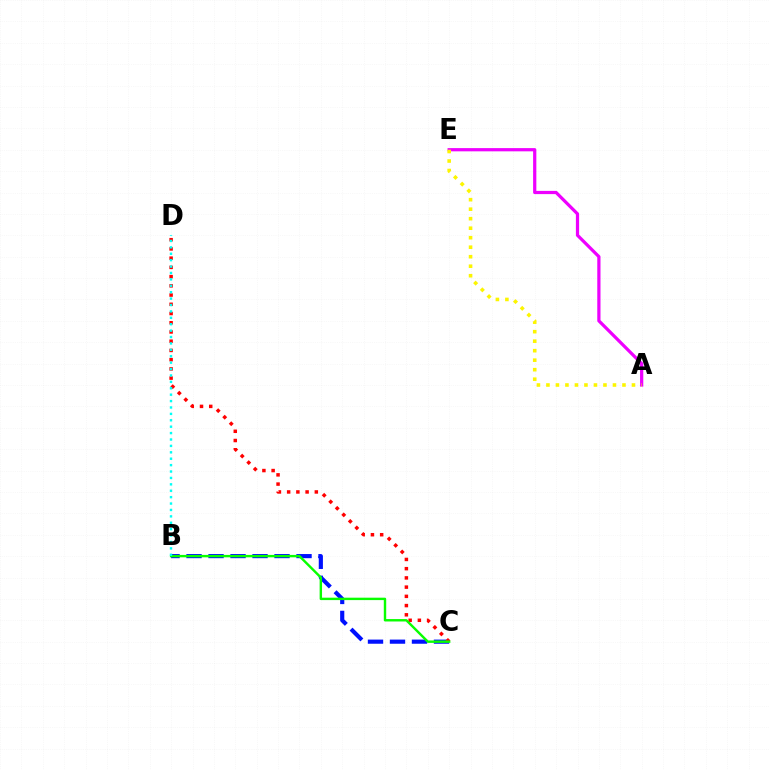{('B', 'C'): [{'color': '#0010ff', 'line_style': 'dashed', 'thickness': 2.99}, {'color': '#08ff00', 'line_style': 'solid', 'thickness': 1.74}], ('C', 'D'): [{'color': '#ff0000', 'line_style': 'dotted', 'thickness': 2.51}], ('B', 'D'): [{'color': '#00fff6', 'line_style': 'dotted', 'thickness': 1.74}], ('A', 'E'): [{'color': '#ee00ff', 'line_style': 'solid', 'thickness': 2.32}, {'color': '#fcf500', 'line_style': 'dotted', 'thickness': 2.58}]}